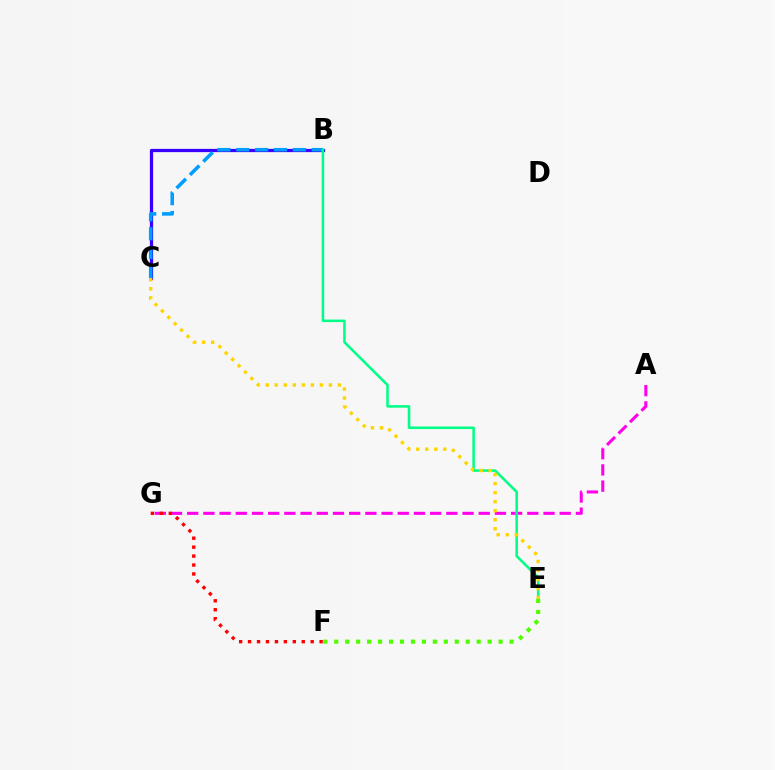{('B', 'C'): [{'color': '#3700ff', 'line_style': 'solid', 'thickness': 2.34}, {'color': '#009eff', 'line_style': 'dashed', 'thickness': 2.56}], ('A', 'G'): [{'color': '#ff00ed', 'line_style': 'dashed', 'thickness': 2.2}], ('B', 'E'): [{'color': '#00ff86', 'line_style': 'solid', 'thickness': 1.83}], ('E', 'F'): [{'color': '#4fff00', 'line_style': 'dotted', 'thickness': 2.98}], ('F', 'G'): [{'color': '#ff0000', 'line_style': 'dotted', 'thickness': 2.43}], ('C', 'E'): [{'color': '#ffd500', 'line_style': 'dotted', 'thickness': 2.45}]}